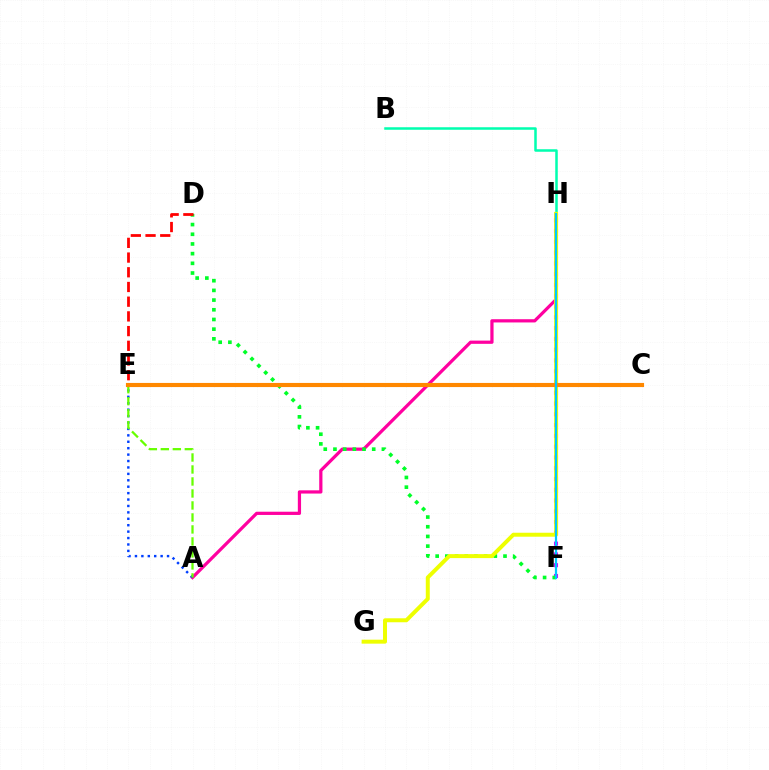{('C', 'E'): [{'color': '#4f00ff', 'line_style': 'dashed', 'thickness': 2.81}, {'color': '#ff8800', 'line_style': 'solid', 'thickness': 2.97}], ('F', 'H'): [{'color': '#d600ff', 'line_style': 'dotted', 'thickness': 2.93}, {'color': '#00c7ff', 'line_style': 'solid', 'thickness': 1.59}], ('A', 'H'): [{'color': '#ff00a0', 'line_style': 'solid', 'thickness': 2.33}], ('A', 'E'): [{'color': '#003fff', 'line_style': 'dotted', 'thickness': 1.74}, {'color': '#66ff00', 'line_style': 'dashed', 'thickness': 1.63}], ('B', 'H'): [{'color': '#00ffaf', 'line_style': 'solid', 'thickness': 1.81}], ('D', 'F'): [{'color': '#00ff27', 'line_style': 'dotted', 'thickness': 2.63}], ('D', 'E'): [{'color': '#ff0000', 'line_style': 'dashed', 'thickness': 2.0}], ('G', 'H'): [{'color': '#eeff00', 'line_style': 'solid', 'thickness': 2.86}]}